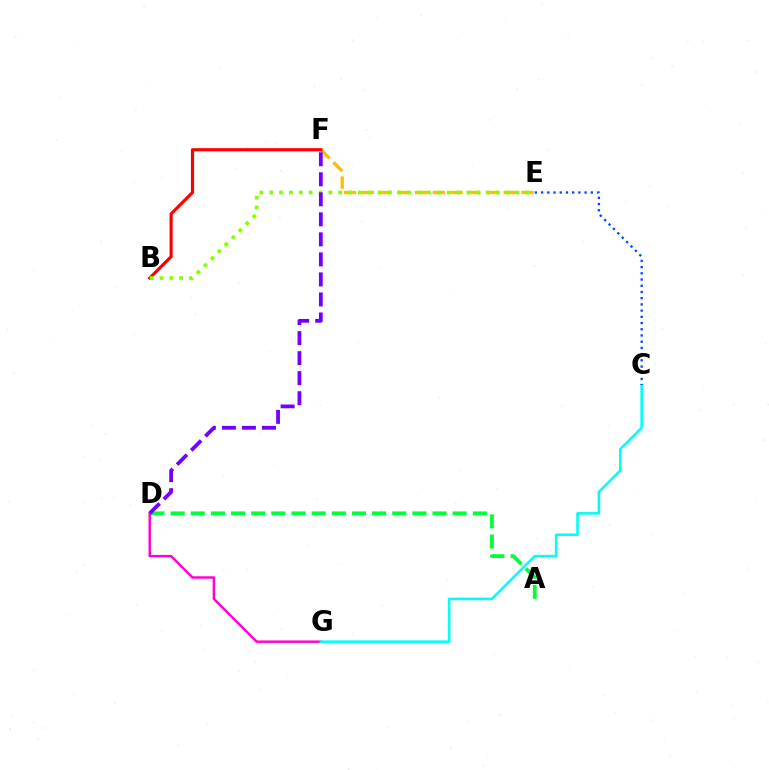{('E', 'F'): [{'color': '#ffbd00', 'line_style': 'dashed', 'thickness': 2.41}], ('B', 'F'): [{'color': '#ff0000', 'line_style': 'solid', 'thickness': 2.26}], ('A', 'D'): [{'color': '#00ff39', 'line_style': 'dashed', 'thickness': 2.74}], ('B', 'E'): [{'color': '#84ff00', 'line_style': 'dotted', 'thickness': 2.68}], ('D', 'G'): [{'color': '#ff00cf', 'line_style': 'solid', 'thickness': 1.76}], ('D', 'F'): [{'color': '#7200ff', 'line_style': 'dashed', 'thickness': 2.72}], ('C', 'G'): [{'color': '#00fff6', 'line_style': 'solid', 'thickness': 1.84}], ('C', 'E'): [{'color': '#004bff', 'line_style': 'dotted', 'thickness': 1.69}]}